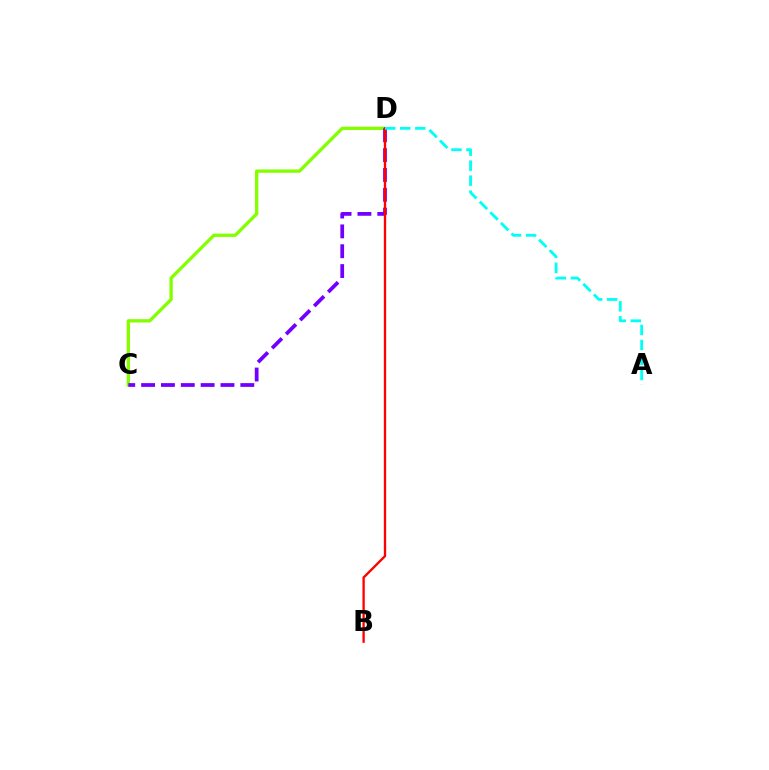{('C', 'D'): [{'color': '#84ff00', 'line_style': 'solid', 'thickness': 2.39}, {'color': '#7200ff', 'line_style': 'dashed', 'thickness': 2.7}], ('B', 'D'): [{'color': '#ff0000', 'line_style': 'solid', 'thickness': 1.68}], ('A', 'D'): [{'color': '#00fff6', 'line_style': 'dashed', 'thickness': 2.04}]}